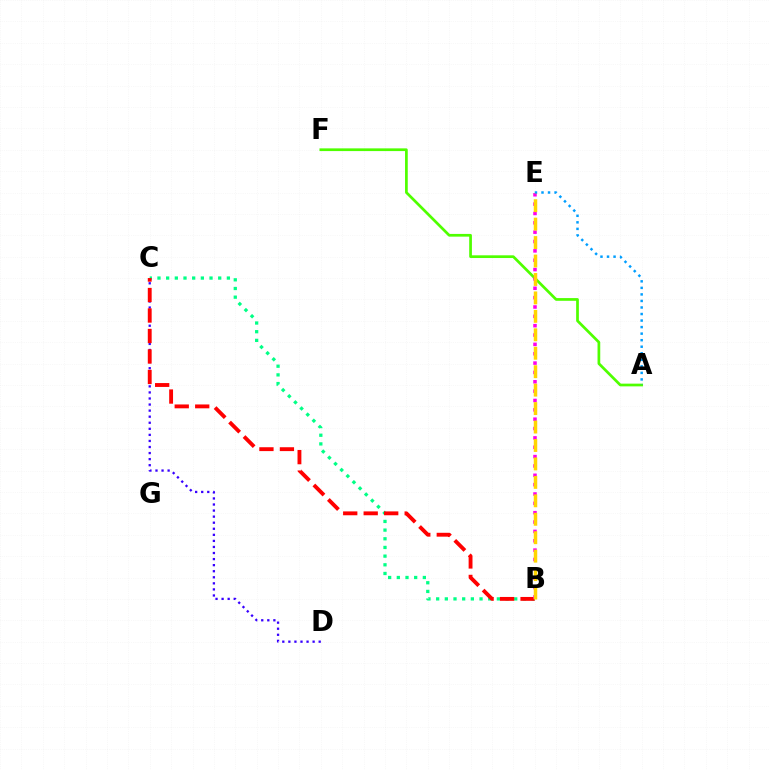{('B', 'C'): [{'color': '#00ff86', 'line_style': 'dotted', 'thickness': 2.36}, {'color': '#ff0000', 'line_style': 'dashed', 'thickness': 2.78}], ('A', 'F'): [{'color': '#4fff00', 'line_style': 'solid', 'thickness': 1.96}], ('C', 'D'): [{'color': '#3700ff', 'line_style': 'dotted', 'thickness': 1.65}], ('B', 'E'): [{'color': '#ff00ed', 'line_style': 'dotted', 'thickness': 2.54}, {'color': '#ffd500', 'line_style': 'dashed', 'thickness': 2.51}], ('A', 'E'): [{'color': '#009eff', 'line_style': 'dotted', 'thickness': 1.78}]}